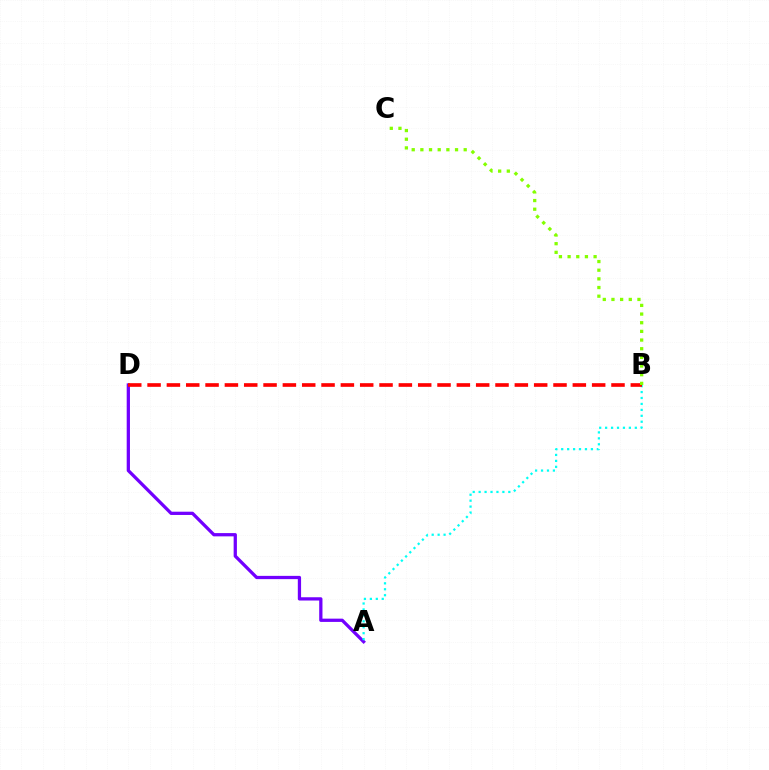{('A', 'D'): [{'color': '#7200ff', 'line_style': 'solid', 'thickness': 2.35}], ('A', 'B'): [{'color': '#00fff6', 'line_style': 'dotted', 'thickness': 1.61}], ('B', 'D'): [{'color': '#ff0000', 'line_style': 'dashed', 'thickness': 2.63}], ('B', 'C'): [{'color': '#84ff00', 'line_style': 'dotted', 'thickness': 2.35}]}